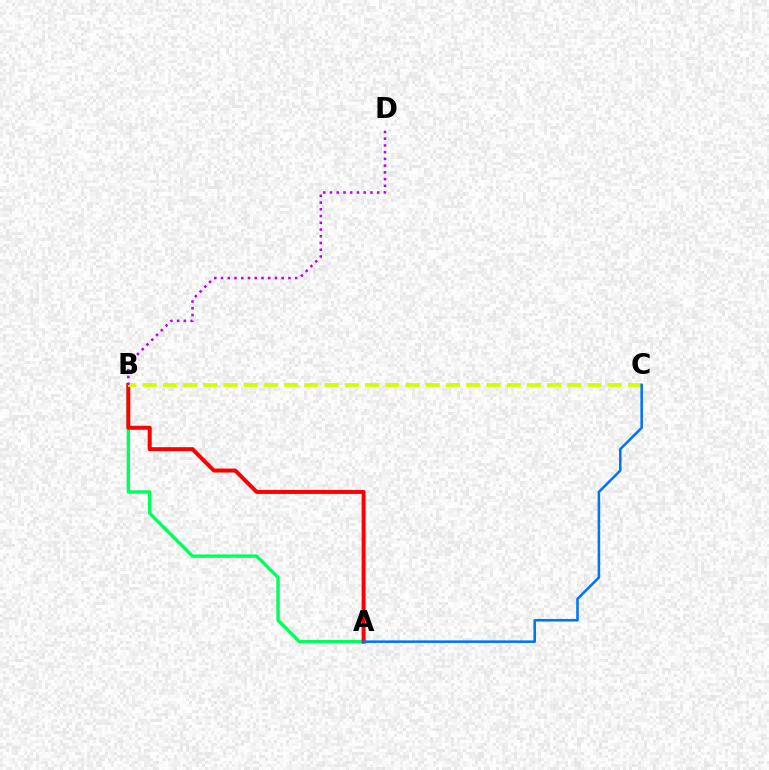{('A', 'B'): [{'color': '#00ff5c', 'line_style': 'solid', 'thickness': 2.43}, {'color': '#ff0000', 'line_style': 'solid', 'thickness': 2.87}], ('B', 'C'): [{'color': '#d1ff00', 'line_style': 'dashed', 'thickness': 2.75}], ('A', 'C'): [{'color': '#0074ff', 'line_style': 'solid', 'thickness': 1.85}], ('B', 'D'): [{'color': '#b900ff', 'line_style': 'dotted', 'thickness': 1.83}]}